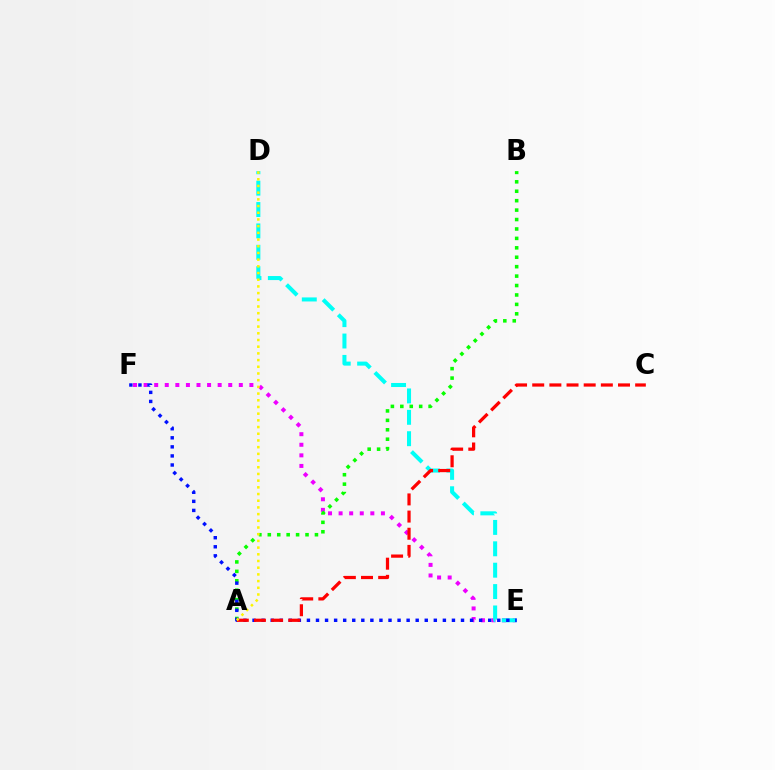{('E', 'F'): [{'color': '#ee00ff', 'line_style': 'dotted', 'thickness': 2.87}, {'color': '#0010ff', 'line_style': 'dotted', 'thickness': 2.46}], ('A', 'B'): [{'color': '#08ff00', 'line_style': 'dotted', 'thickness': 2.56}], ('D', 'E'): [{'color': '#00fff6', 'line_style': 'dashed', 'thickness': 2.91}], ('A', 'C'): [{'color': '#ff0000', 'line_style': 'dashed', 'thickness': 2.33}], ('A', 'D'): [{'color': '#fcf500', 'line_style': 'dotted', 'thickness': 1.82}]}